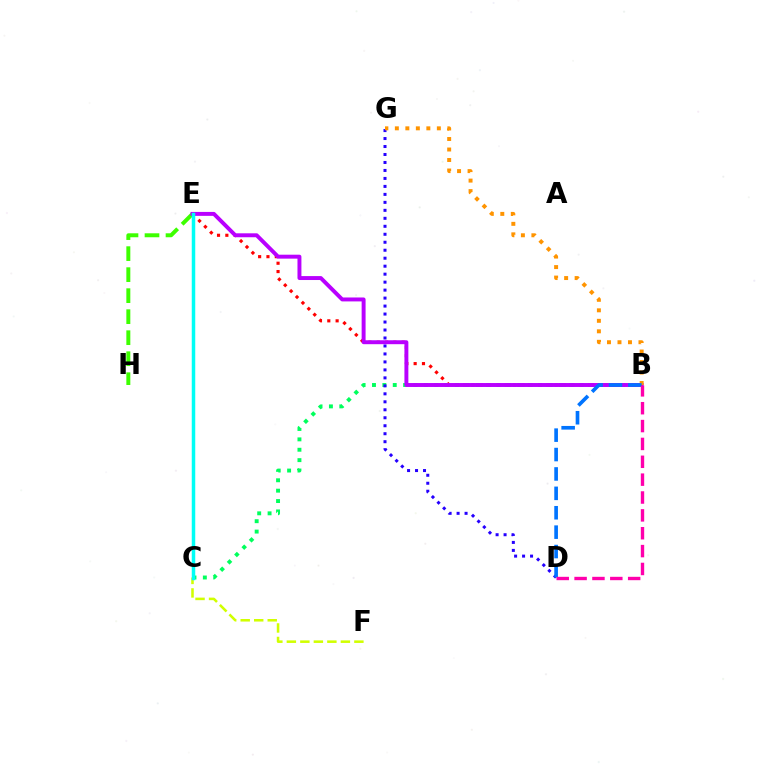{('B', 'E'): [{'color': '#ff0000', 'line_style': 'dotted', 'thickness': 2.26}, {'color': '#b900ff', 'line_style': 'solid', 'thickness': 2.84}], ('B', 'C'): [{'color': '#00ff5c', 'line_style': 'dotted', 'thickness': 2.82}], ('E', 'H'): [{'color': '#3dff00', 'line_style': 'dashed', 'thickness': 2.85}], ('D', 'G'): [{'color': '#2500ff', 'line_style': 'dotted', 'thickness': 2.17}], ('B', 'G'): [{'color': '#ff9400', 'line_style': 'dotted', 'thickness': 2.85}], ('C', 'F'): [{'color': '#d1ff00', 'line_style': 'dashed', 'thickness': 1.83}], ('C', 'E'): [{'color': '#00fff6', 'line_style': 'solid', 'thickness': 2.51}], ('B', 'D'): [{'color': '#0074ff', 'line_style': 'dashed', 'thickness': 2.64}, {'color': '#ff00ac', 'line_style': 'dashed', 'thickness': 2.43}]}